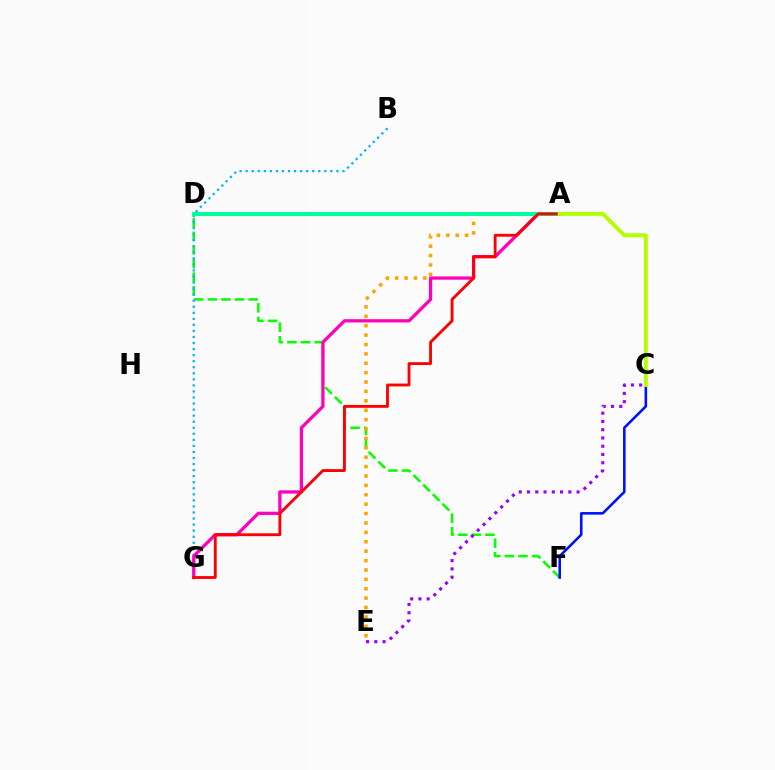{('D', 'F'): [{'color': '#08ff00', 'line_style': 'dashed', 'thickness': 1.85}], ('B', 'G'): [{'color': '#00b5ff', 'line_style': 'dotted', 'thickness': 1.64}], ('C', 'E'): [{'color': '#9b00ff', 'line_style': 'dotted', 'thickness': 2.24}], ('C', 'F'): [{'color': '#0010ff', 'line_style': 'solid', 'thickness': 1.85}], ('A', 'E'): [{'color': '#ffa500', 'line_style': 'dotted', 'thickness': 2.55}], ('A', 'G'): [{'color': '#ff00bd', 'line_style': 'solid', 'thickness': 2.35}, {'color': '#ff0000', 'line_style': 'solid', 'thickness': 2.05}], ('A', 'D'): [{'color': '#00ff9d', 'line_style': 'solid', 'thickness': 2.86}], ('A', 'C'): [{'color': '#b3ff00', 'line_style': 'solid', 'thickness': 2.84}]}